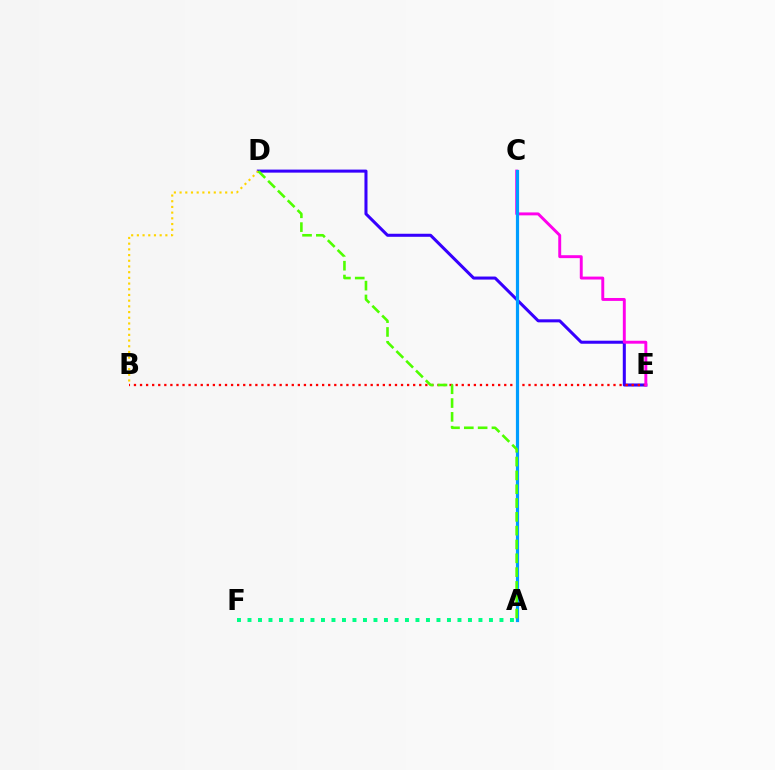{('D', 'E'): [{'color': '#3700ff', 'line_style': 'solid', 'thickness': 2.19}], ('A', 'F'): [{'color': '#00ff86', 'line_style': 'dotted', 'thickness': 2.85}], ('B', 'E'): [{'color': '#ff0000', 'line_style': 'dotted', 'thickness': 1.65}], ('C', 'E'): [{'color': '#ff00ed', 'line_style': 'solid', 'thickness': 2.1}], ('A', 'C'): [{'color': '#009eff', 'line_style': 'solid', 'thickness': 2.3}], ('B', 'D'): [{'color': '#ffd500', 'line_style': 'dotted', 'thickness': 1.55}], ('A', 'D'): [{'color': '#4fff00', 'line_style': 'dashed', 'thickness': 1.88}]}